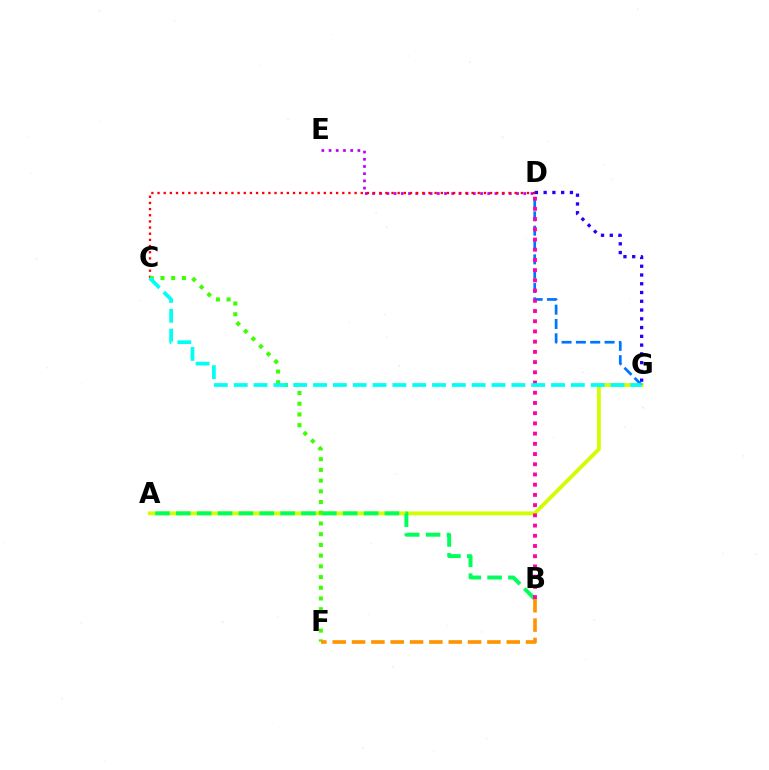{('D', 'E'): [{'color': '#b900ff', 'line_style': 'dotted', 'thickness': 1.96}], ('A', 'G'): [{'color': '#d1ff00', 'line_style': 'solid', 'thickness': 2.76}], ('D', 'G'): [{'color': '#2500ff', 'line_style': 'dotted', 'thickness': 2.38}, {'color': '#0074ff', 'line_style': 'dashed', 'thickness': 1.95}], ('A', 'B'): [{'color': '#00ff5c', 'line_style': 'dashed', 'thickness': 2.83}], ('C', 'D'): [{'color': '#ff0000', 'line_style': 'dotted', 'thickness': 1.67}], ('C', 'F'): [{'color': '#3dff00', 'line_style': 'dotted', 'thickness': 2.91}], ('B', 'D'): [{'color': '#ff00ac', 'line_style': 'dotted', 'thickness': 2.78}], ('B', 'F'): [{'color': '#ff9400', 'line_style': 'dashed', 'thickness': 2.63}], ('C', 'G'): [{'color': '#00fff6', 'line_style': 'dashed', 'thickness': 2.69}]}